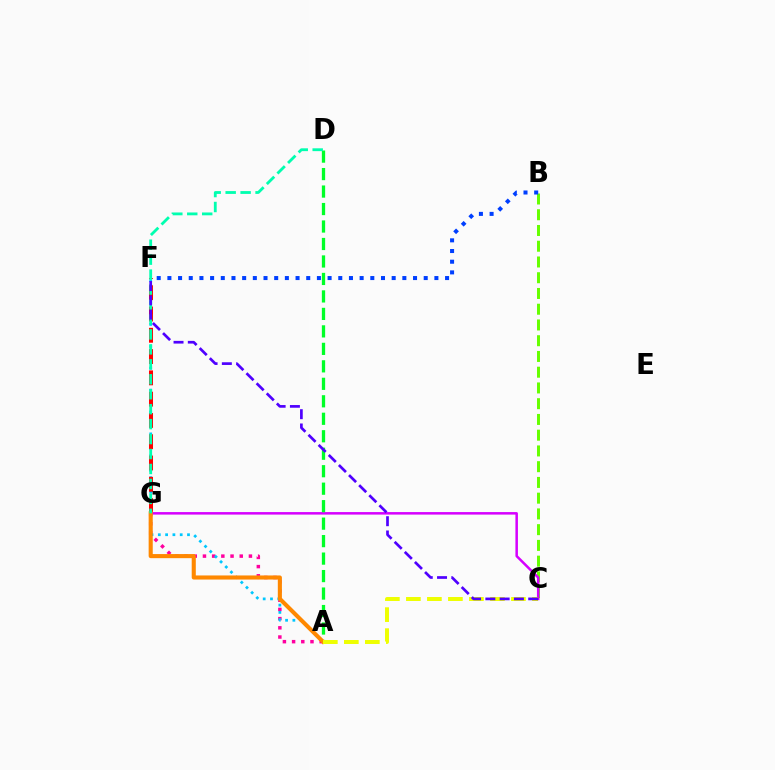{('B', 'C'): [{'color': '#66ff00', 'line_style': 'dashed', 'thickness': 2.14}], ('A', 'G'): [{'color': '#ff00a0', 'line_style': 'dotted', 'thickness': 2.5}, {'color': '#ff8800', 'line_style': 'solid', 'thickness': 2.95}], ('A', 'F'): [{'color': '#00c7ff', 'line_style': 'dotted', 'thickness': 1.98}], ('F', 'G'): [{'color': '#ff0000', 'line_style': 'dashed', 'thickness': 2.89}], ('C', 'G'): [{'color': '#d600ff', 'line_style': 'solid', 'thickness': 1.81}], ('A', 'D'): [{'color': '#00ff27', 'line_style': 'dashed', 'thickness': 2.37}], ('D', 'G'): [{'color': '#00ffaf', 'line_style': 'dashed', 'thickness': 2.03}], ('A', 'C'): [{'color': '#eeff00', 'line_style': 'dashed', 'thickness': 2.85}], ('B', 'F'): [{'color': '#003fff', 'line_style': 'dotted', 'thickness': 2.9}], ('C', 'F'): [{'color': '#4f00ff', 'line_style': 'dashed', 'thickness': 1.94}]}